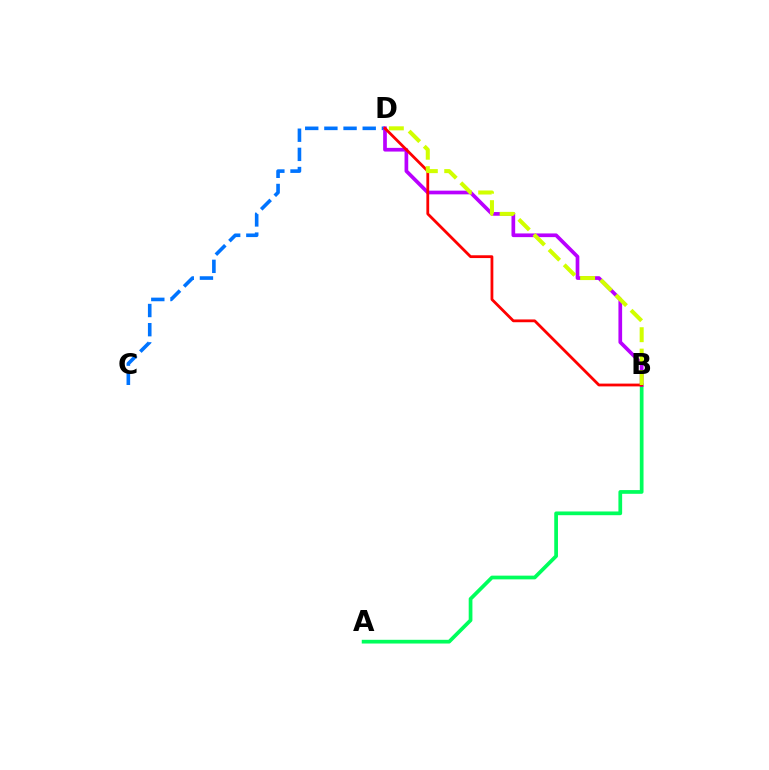{('A', 'B'): [{'color': '#00ff5c', 'line_style': 'solid', 'thickness': 2.68}], ('C', 'D'): [{'color': '#0074ff', 'line_style': 'dashed', 'thickness': 2.6}], ('B', 'D'): [{'color': '#b900ff', 'line_style': 'solid', 'thickness': 2.66}, {'color': '#ff0000', 'line_style': 'solid', 'thickness': 2.01}, {'color': '#d1ff00', 'line_style': 'dashed', 'thickness': 2.91}]}